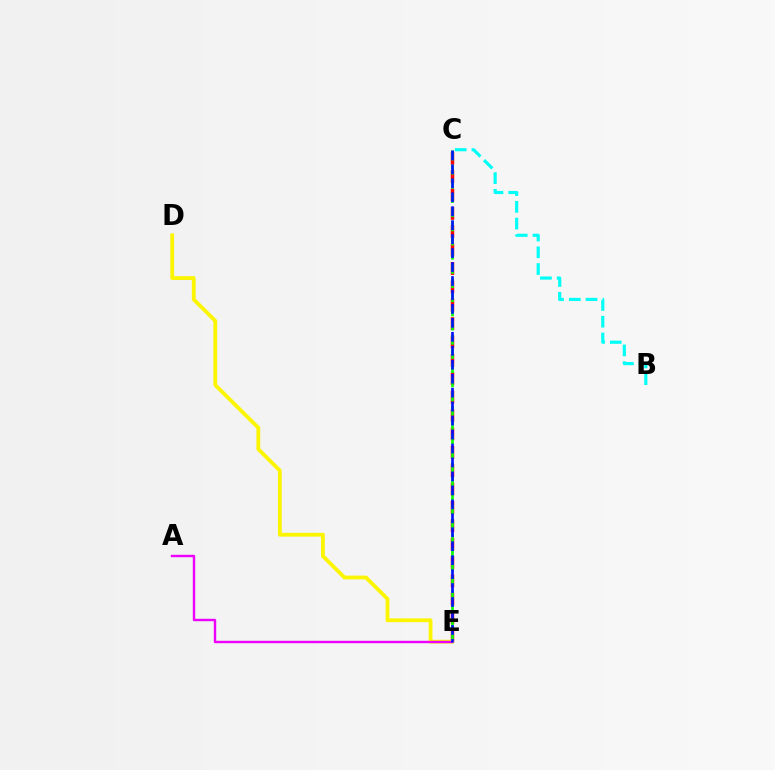{('C', 'E'): [{'color': '#ff0000', 'line_style': 'dashed', 'thickness': 2.5}, {'color': '#08ff00', 'line_style': 'dashed', 'thickness': 1.93}, {'color': '#0010ff', 'line_style': 'dashed', 'thickness': 1.9}], ('B', 'C'): [{'color': '#00fff6', 'line_style': 'dashed', 'thickness': 2.28}], ('D', 'E'): [{'color': '#fcf500', 'line_style': 'solid', 'thickness': 2.74}], ('A', 'E'): [{'color': '#ee00ff', 'line_style': 'solid', 'thickness': 1.73}]}